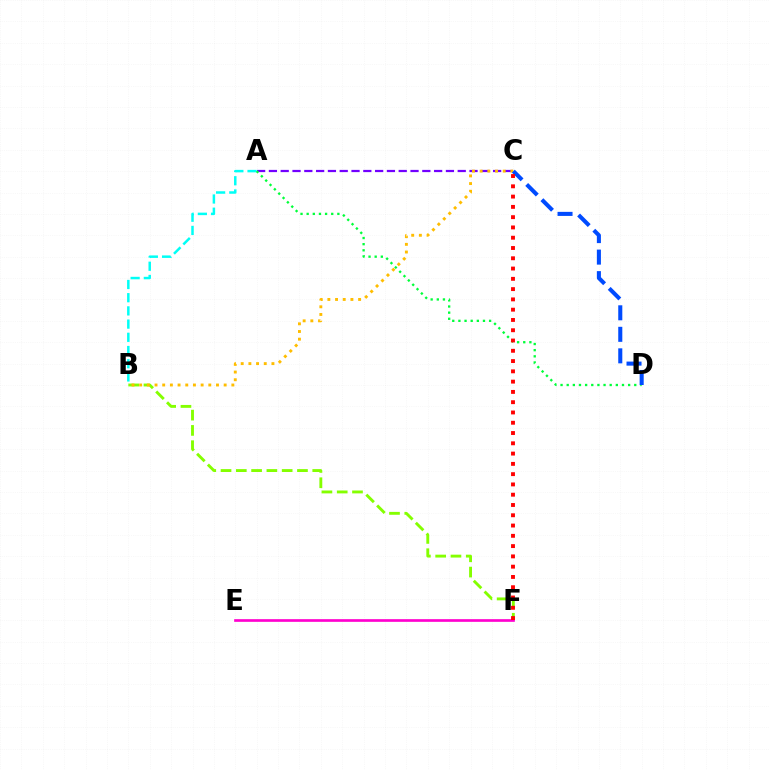{('B', 'F'): [{'color': '#84ff00', 'line_style': 'dashed', 'thickness': 2.08}], ('A', 'B'): [{'color': '#00fff6', 'line_style': 'dashed', 'thickness': 1.79}], ('A', 'C'): [{'color': '#7200ff', 'line_style': 'dashed', 'thickness': 1.6}], ('B', 'C'): [{'color': '#ffbd00', 'line_style': 'dotted', 'thickness': 2.09}], ('A', 'D'): [{'color': '#00ff39', 'line_style': 'dotted', 'thickness': 1.67}], ('C', 'D'): [{'color': '#004bff', 'line_style': 'dashed', 'thickness': 2.92}], ('E', 'F'): [{'color': '#ff00cf', 'line_style': 'solid', 'thickness': 1.93}], ('C', 'F'): [{'color': '#ff0000', 'line_style': 'dotted', 'thickness': 2.79}]}